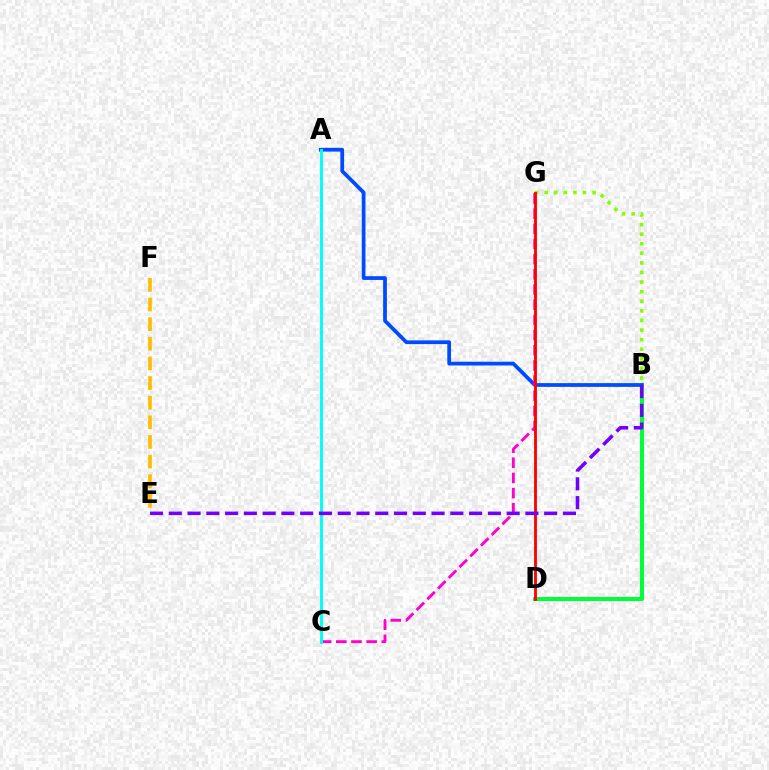{('B', 'D'): [{'color': '#00ff39', 'line_style': 'solid', 'thickness': 2.89}], ('B', 'G'): [{'color': '#84ff00', 'line_style': 'dotted', 'thickness': 2.61}], ('A', 'B'): [{'color': '#004bff', 'line_style': 'solid', 'thickness': 2.69}], ('E', 'F'): [{'color': '#ffbd00', 'line_style': 'dashed', 'thickness': 2.67}], ('C', 'G'): [{'color': '#ff00cf', 'line_style': 'dashed', 'thickness': 2.06}], ('A', 'C'): [{'color': '#00fff6', 'line_style': 'solid', 'thickness': 2.09}], ('D', 'G'): [{'color': '#ff0000', 'line_style': 'solid', 'thickness': 2.04}], ('B', 'E'): [{'color': '#7200ff', 'line_style': 'dashed', 'thickness': 2.55}]}